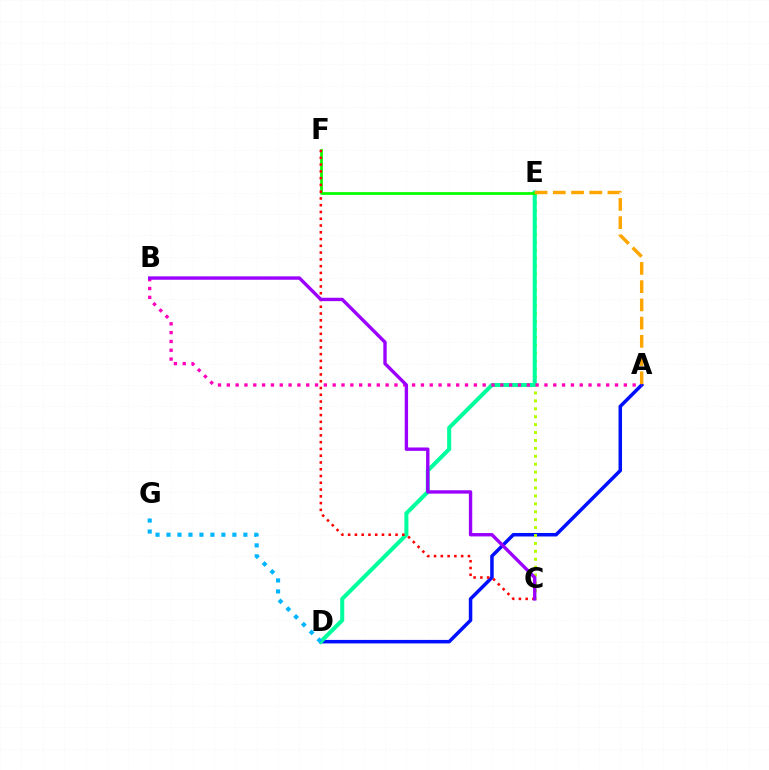{('A', 'D'): [{'color': '#0010ff', 'line_style': 'solid', 'thickness': 2.52}], ('C', 'E'): [{'color': '#b3ff00', 'line_style': 'dotted', 'thickness': 2.15}], ('D', 'E'): [{'color': '#00ff9d', 'line_style': 'solid', 'thickness': 2.91}], ('E', 'F'): [{'color': '#08ff00', 'line_style': 'solid', 'thickness': 1.99}], ('C', 'F'): [{'color': '#ff0000', 'line_style': 'dotted', 'thickness': 1.84}], ('A', 'B'): [{'color': '#ff00bd', 'line_style': 'dotted', 'thickness': 2.4}], ('A', 'E'): [{'color': '#ffa500', 'line_style': 'dashed', 'thickness': 2.48}], ('B', 'C'): [{'color': '#9b00ff', 'line_style': 'solid', 'thickness': 2.43}], ('D', 'G'): [{'color': '#00b5ff', 'line_style': 'dotted', 'thickness': 2.98}]}